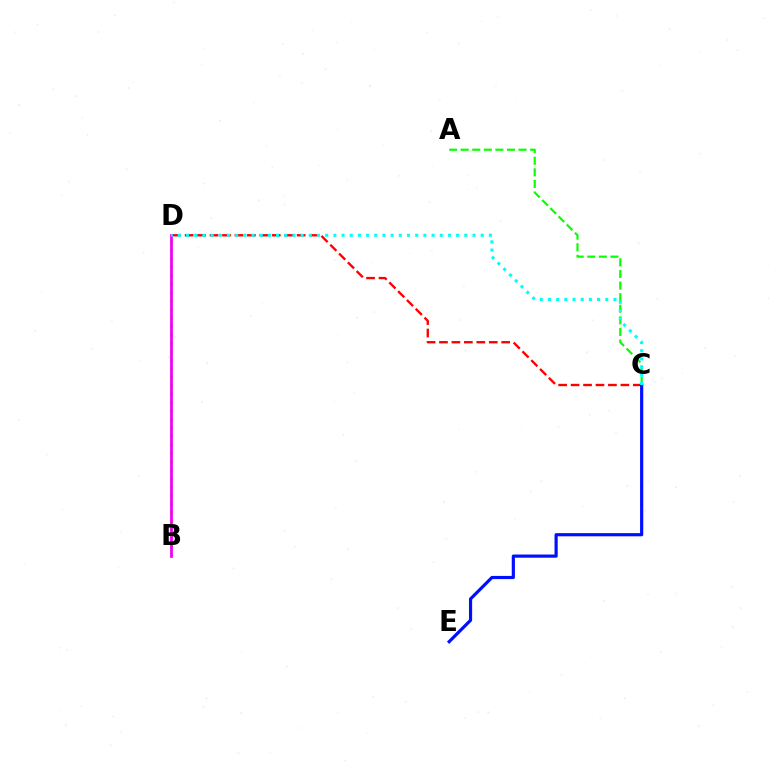{('C', 'D'): [{'color': '#ff0000', 'line_style': 'dashed', 'thickness': 1.69}, {'color': '#00fff6', 'line_style': 'dotted', 'thickness': 2.22}], ('B', 'D'): [{'color': '#fcf500', 'line_style': 'dotted', 'thickness': 2.3}, {'color': '#ee00ff', 'line_style': 'solid', 'thickness': 1.98}], ('A', 'C'): [{'color': '#08ff00', 'line_style': 'dashed', 'thickness': 1.57}], ('C', 'E'): [{'color': '#0010ff', 'line_style': 'solid', 'thickness': 2.28}]}